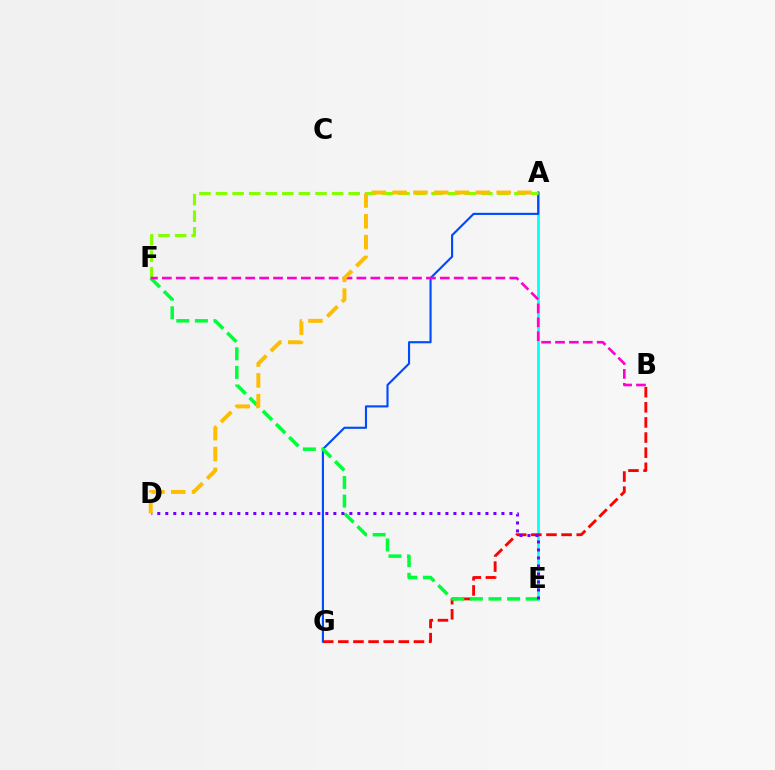{('A', 'E'): [{'color': '#00fff6', 'line_style': 'solid', 'thickness': 1.94}], ('B', 'G'): [{'color': '#ff0000', 'line_style': 'dashed', 'thickness': 2.05}], ('A', 'G'): [{'color': '#004bff', 'line_style': 'solid', 'thickness': 1.54}], ('A', 'F'): [{'color': '#84ff00', 'line_style': 'dashed', 'thickness': 2.25}], ('E', 'F'): [{'color': '#00ff39', 'line_style': 'dashed', 'thickness': 2.53}], ('D', 'E'): [{'color': '#7200ff', 'line_style': 'dotted', 'thickness': 2.17}], ('B', 'F'): [{'color': '#ff00cf', 'line_style': 'dashed', 'thickness': 1.89}], ('A', 'D'): [{'color': '#ffbd00', 'line_style': 'dashed', 'thickness': 2.83}]}